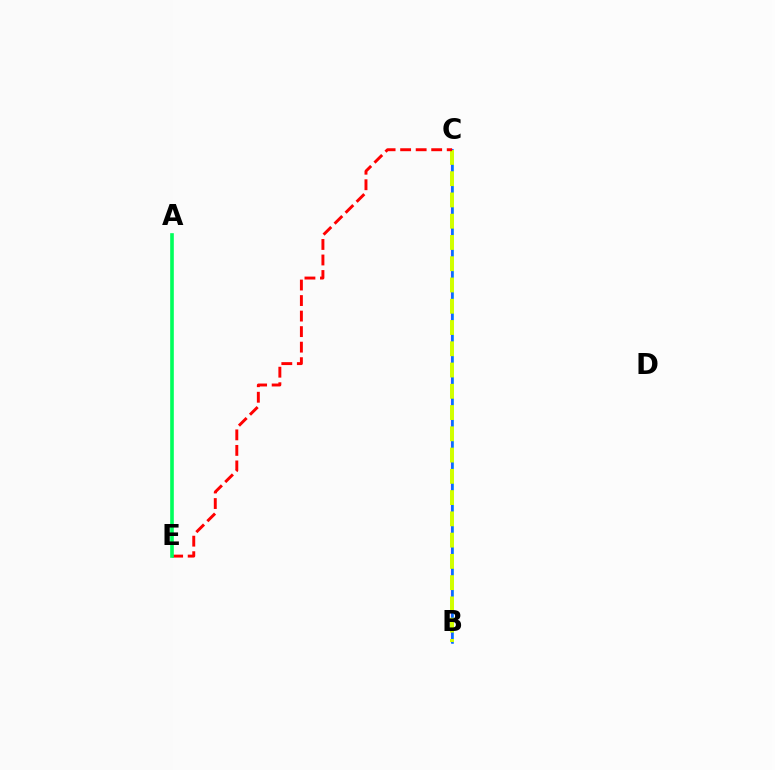{('B', 'C'): [{'color': '#b900ff', 'line_style': 'solid', 'thickness': 1.54}, {'color': '#0074ff', 'line_style': 'solid', 'thickness': 1.86}, {'color': '#d1ff00', 'line_style': 'dashed', 'thickness': 2.89}], ('C', 'E'): [{'color': '#ff0000', 'line_style': 'dashed', 'thickness': 2.11}], ('A', 'E'): [{'color': '#00ff5c', 'line_style': 'solid', 'thickness': 2.62}]}